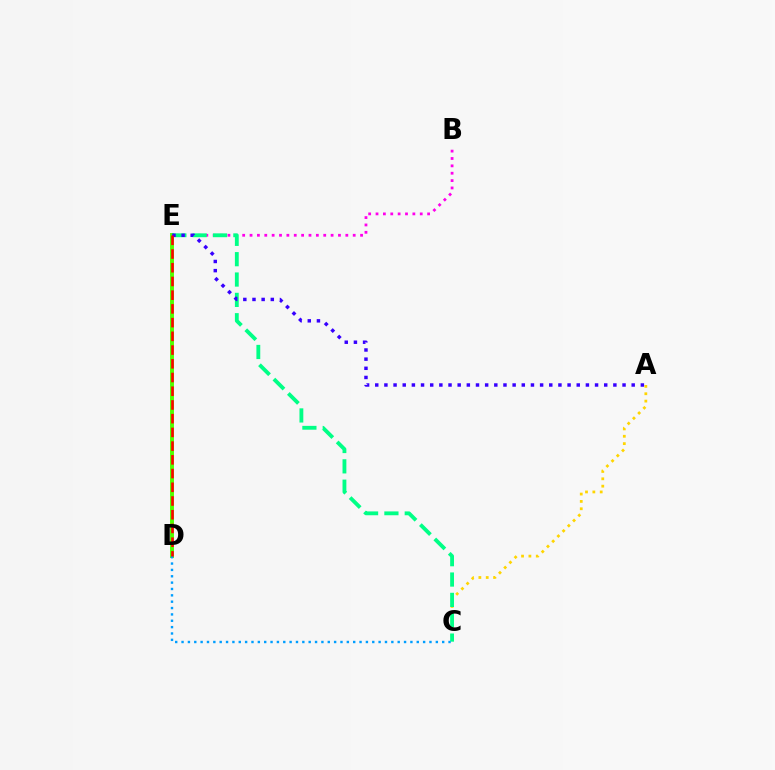{('D', 'E'): [{'color': '#4fff00', 'line_style': 'solid', 'thickness': 2.83}, {'color': '#ff0000', 'line_style': 'dashed', 'thickness': 1.86}], ('A', 'C'): [{'color': '#ffd500', 'line_style': 'dotted', 'thickness': 2.0}], ('B', 'E'): [{'color': '#ff00ed', 'line_style': 'dotted', 'thickness': 2.0}], ('C', 'E'): [{'color': '#00ff86', 'line_style': 'dashed', 'thickness': 2.76}], ('A', 'E'): [{'color': '#3700ff', 'line_style': 'dotted', 'thickness': 2.49}], ('C', 'D'): [{'color': '#009eff', 'line_style': 'dotted', 'thickness': 1.73}]}